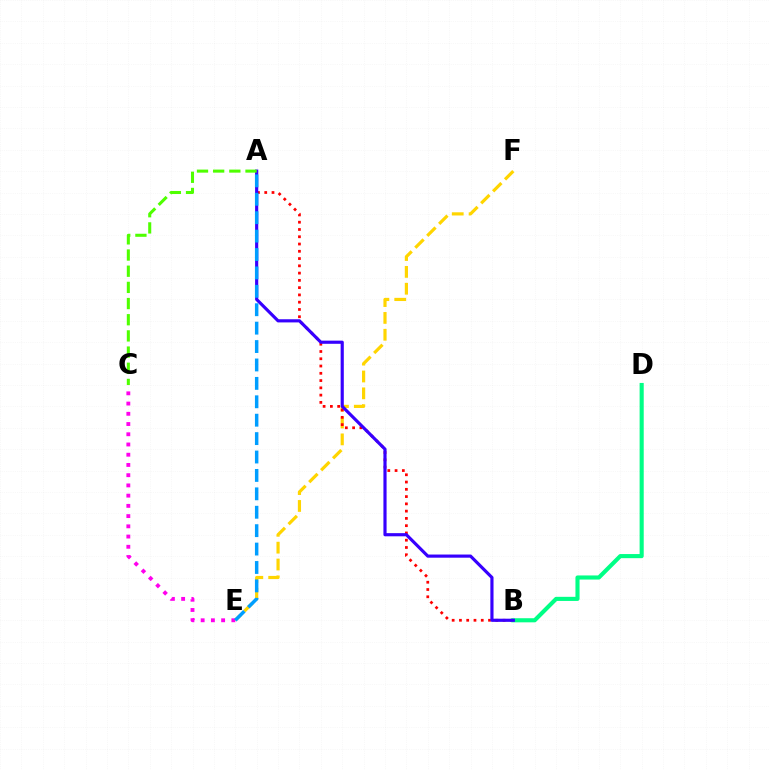{('E', 'F'): [{'color': '#ffd500', 'line_style': 'dashed', 'thickness': 2.29}], ('A', 'B'): [{'color': '#ff0000', 'line_style': 'dotted', 'thickness': 1.98}, {'color': '#3700ff', 'line_style': 'solid', 'thickness': 2.28}], ('B', 'D'): [{'color': '#00ff86', 'line_style': 'solid', 'thickness': 2.96}], ('C', 'E'): [{'color': '#ff00ed', 'line_style': 'dotted', 'thickness': 2.78}], ('A', 'E'): [{'color': '#009eff', 'line_style': 'dashed', 'thickness': 2.5}], ('A', 'C'): [{'color': '#4fff00', 'line_style': 'dashed', 'thickness': 2.2}]}